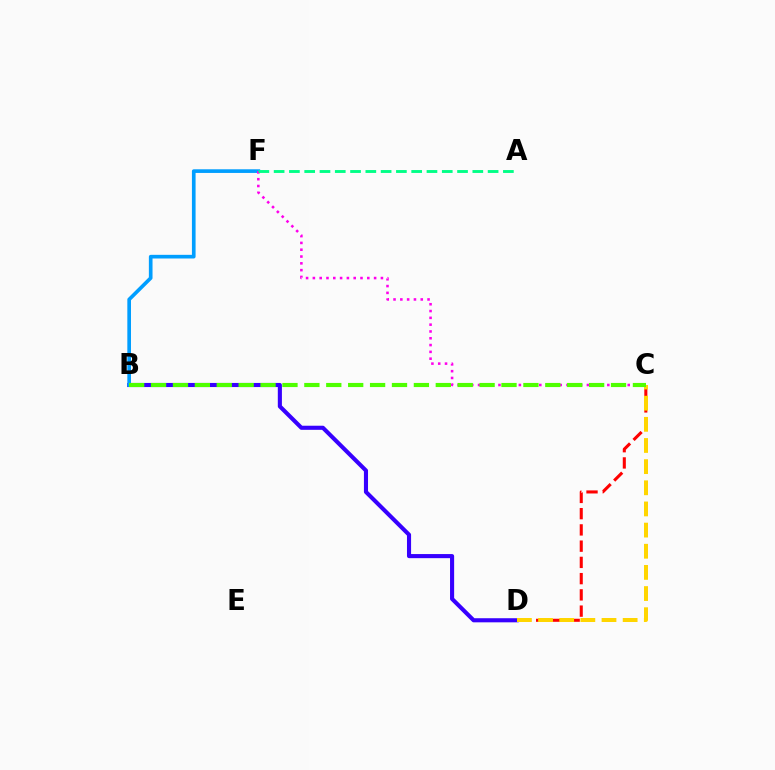{('C', 'D'): [{'color': '#ff0000', 'line_style': 'dashed', 'thickness': 2.21}, {'color': '#ffd500', 'line_style': 'dashed', 'thickness': 2.87}], ('B', 'D'): [{'color': '#3700ff', 'line_style': 'solid', 'thickness': 2.95}], ('B', 'F'): [{'color': '#009eff', 'line_style': 'solid', 'thickness': 2.63}], ('C', 'F'): [{'color': '#ff00ed', 'line_style': 'dotted', 'thickness': 1.85}], ('B', 'C'): [{'color': '#4fff00', 'line_style': 'dashed', 'thickness': 2.98}], ('A', 'F'): [{'color': '#00ff86', 'line_style': 'dashed', 'thickness': 2.08}]}